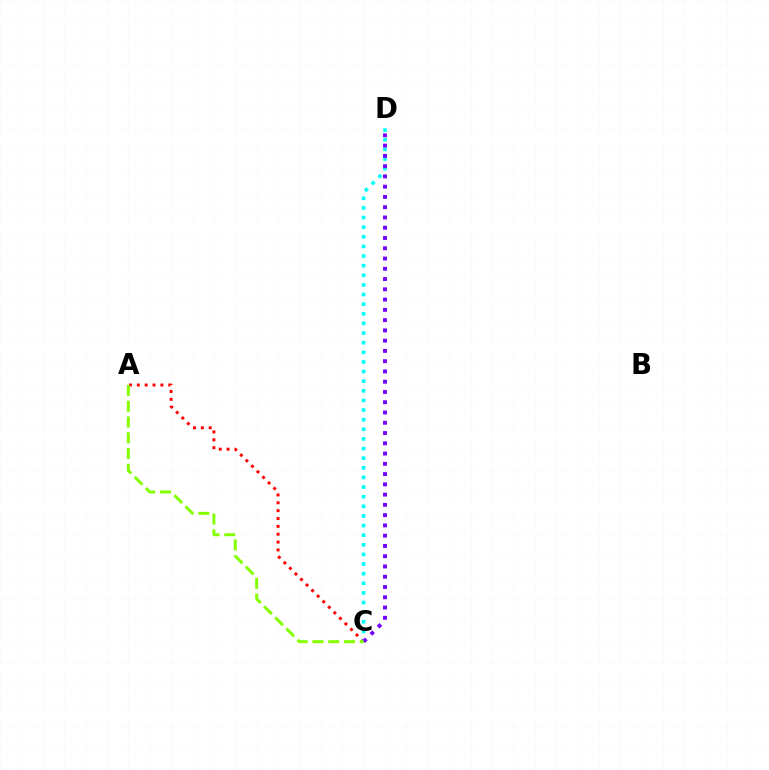{('A', 'C'): [{'color': '#ff0000', 'line_style': 'dotted', 'thickness': 2.13}, {'color': '#84ff00', 'line_style': 'dashed', 'thickness': 2.14}], ('C', 'D'): [{'color': '#00fff6', 'line_style': 'dotted', 'thickness': 2.62}, {'color': '#7200ff', 'line_style': 'dotted', 'thickness': 2.79}]}